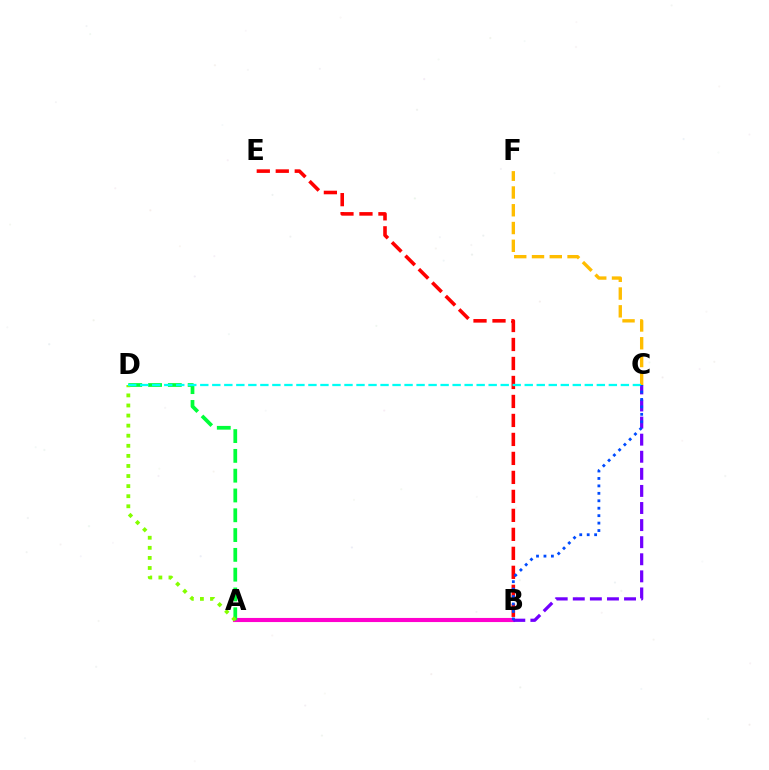{('A', 'B'): [{'color': '#ff00cf', 'line_style': 'solid', 'thickness': 2.96}], ('B', 'E'): [{'color': '#ff0000', 'line_style': 'dashed', 'thickness': 2.58}], ('B', 'C'): [{'color': '#7200ff', 'line_style': 'dashed', 'thickness': 2.32}, {'color': '#004bff', 'line_style': 'dotted', 'thickness': 2.02}], ('A', 'D'): [{'color': '#00ff39', 'line_style': 'dashed', 'thickness': 2.69}, {'color': '#84ff00', 'line_style': 'dotted', 'thickness': 2.74}], ('C', 'F'): [{'color': '#ffbd00', 'line_style': 'dashed', 'thickness': 2.41}], ('C', 'D'): [{'color': '#00fff6', 'line_style': 'dashed', 'thickness': 1.63}]}